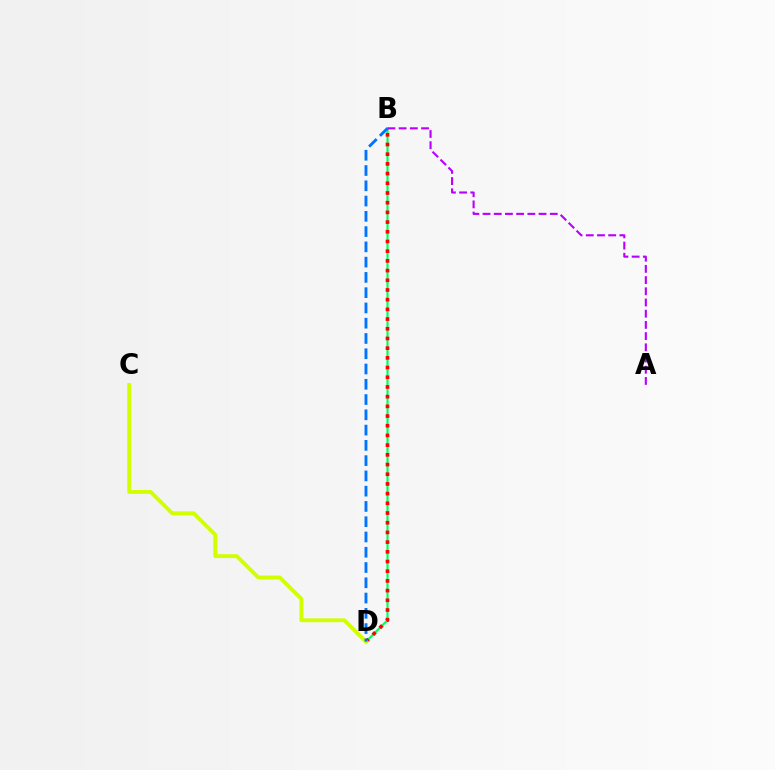{('B', 'D'): [{'color': '#00ff5c', 'line_style': 'solid', 'thickness': 1.56}, {'color': '#ff0000', 'line_style': 'dotted', 'thickness': 2.63}, {'color': '#0074ff', 'line_style': 'dashed', 'thickness': 2.07}], ('A', 'B'): [{'color': '#b900ff', 'line_style': 'dashed', 'thickness': 1.52}], ('C', 'D'): [{'color': '#d1ff00', 'line_style': 'solid', 'thickness': 2.78}]}